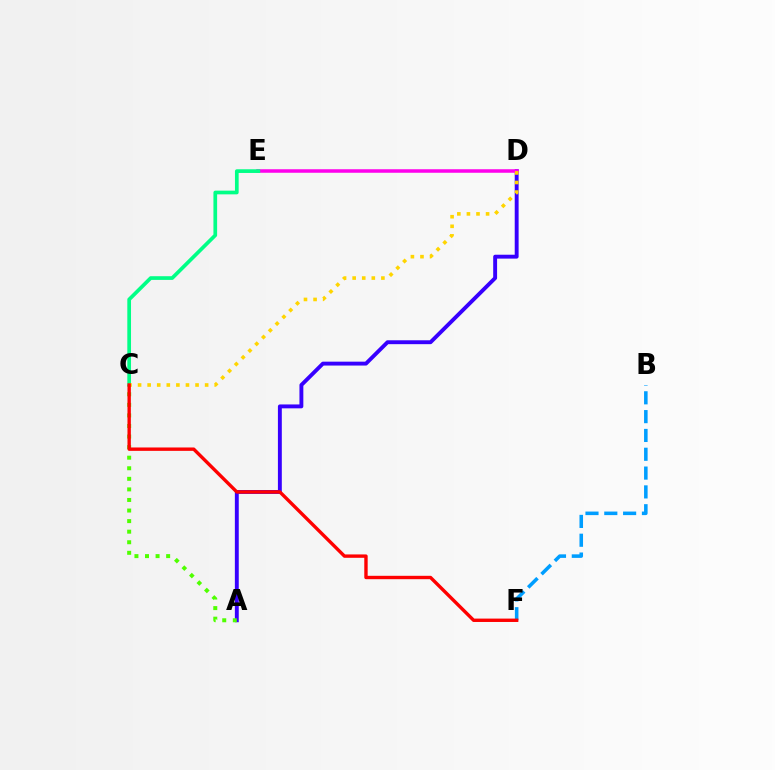{('B', 'F'): [{'color': '#009eff', 'line_style': 'dashed', 'thickness': 2.56}], ('A', 'D'): [{'color': '#3700ff', 'line_style': 'solid', 'thickness': 2.8}], ('A', 'C'): [{'color': '#4fff00', 'line_style': 'dotted', 'thickness': 2.87}], ('D', 'E'): [{'color': '#ff00ed', 'line_style': 'solid', 'thickness': 2.53}], ('C', 'E'): [{'color': '#00ff86', 'line_style': 'solid', 'thickness': 2.66}], ('C', 'D'): [{'color': '#ffd500', 'line_style': 'dotted', 'thickness': 2.6}], ('C', 'F'): [{'color': '#ff0000', 'line_style': 'solid', 'thickness': 2.43}]}